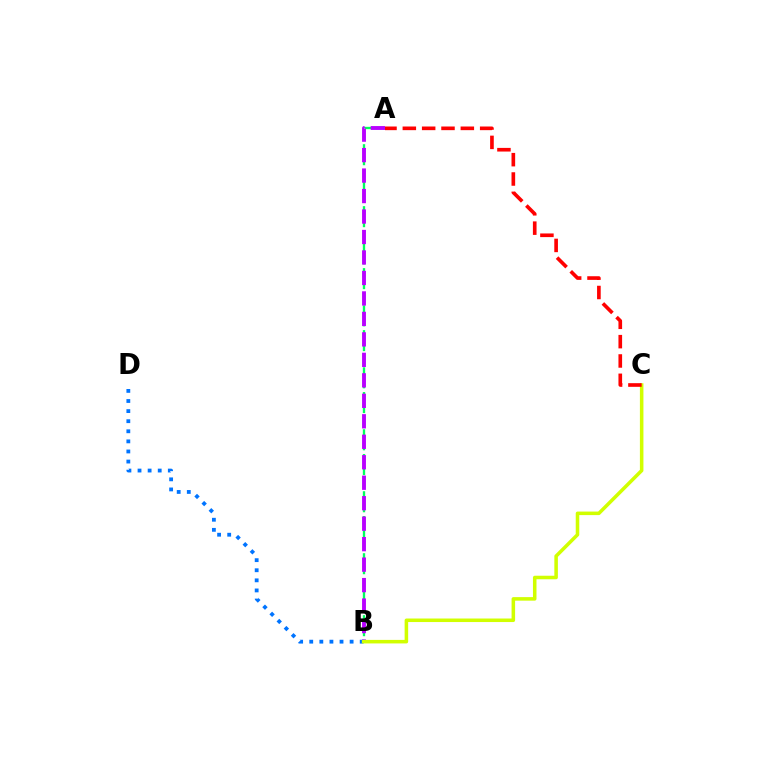{('A', 'B'): [{'color': '#00ff5c', 'line_style': 'dashed', 'thickness': 1.68}, {'color': '#b900ff', 'line_style': 'dashed', 'thickness': 2.78}], ('B', 'D'): [{'color': '#0074ff', 'line_style': 'dotted', 'thickness': 2.74}], ('B', 'C'): [{'color': '#d1ff00', 'line_style': 'solid', 'thickness': 2.55}], ('A', 'C'): [{'color': '#ff0000', 'line_style': 'dashed', 'thickness': 2.63}]}